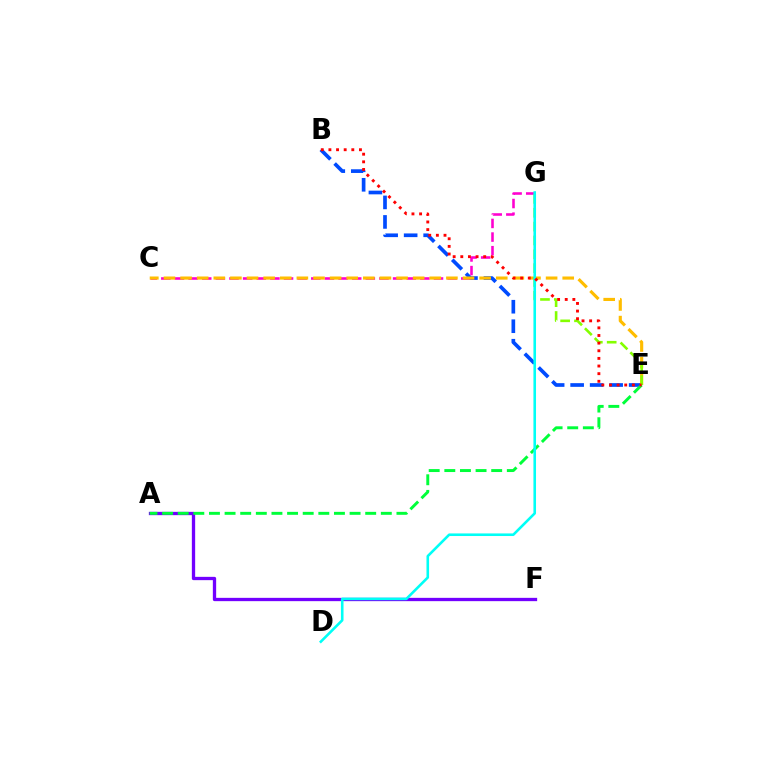{('A', 'F'): [{'color': '#7200ff', 'line_style': 'solid', 'thickness': 2.38}], ('B', 'E'): [{'color': '#004bff', 'line_style': 'dashed', 'thickness': 2.65}, {'color': '#ff0000', 'line_style': 'dotted', 'thickness': 2.07}], ('C', 'G'): [{'color': '#ff00cf', 'line_style': 'dashed', 'thickness': 1.85}], ('C', 'E'): [{'color': '#ffbd00', 'line_style': 'dashed', 'thickness': 2.26}], ('E', 'G'): [{'color': '#84ff00', 'line_style': 'dashed', 'thickness': 1.88}], ('A', 'E'): [{'color': '#00ff39', 'line_style': 'dashed', 'thickness': 2.12}], ('D', 'G'): [{'color': '#00fff6', 'line_style': 'solid', 'thickness': 1.87}]}